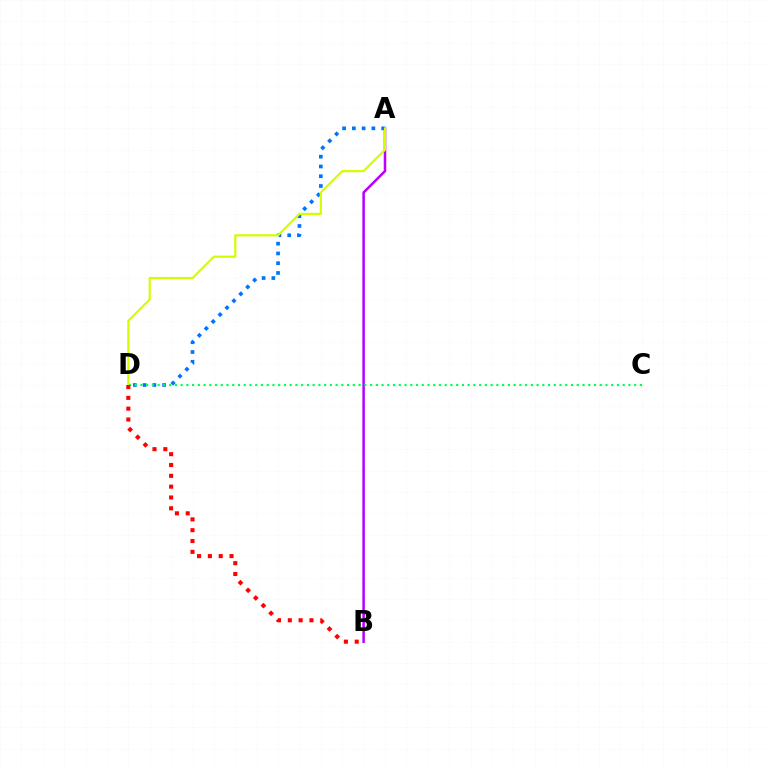{('A', 'B'): [{'color': '#b900ff', 'line_style': 'solid', 'thickness': 1.82}], ('A', 'D'): [{'color': '#0074ff', 'line_style': 'dotted', 'thickness': 2.65}, {'color': '#d1ff00', 'line_style': 'solid', 'thickness': 1.58}], ('C', 'D'): [{'color': '#00ff5c', 'line_style': 'dotted', 'thickness': 1.56}], ('B', 'D'): [{'color': '#ff0000', 'line_style': 'dotted', 'thickness': 2.94}]}